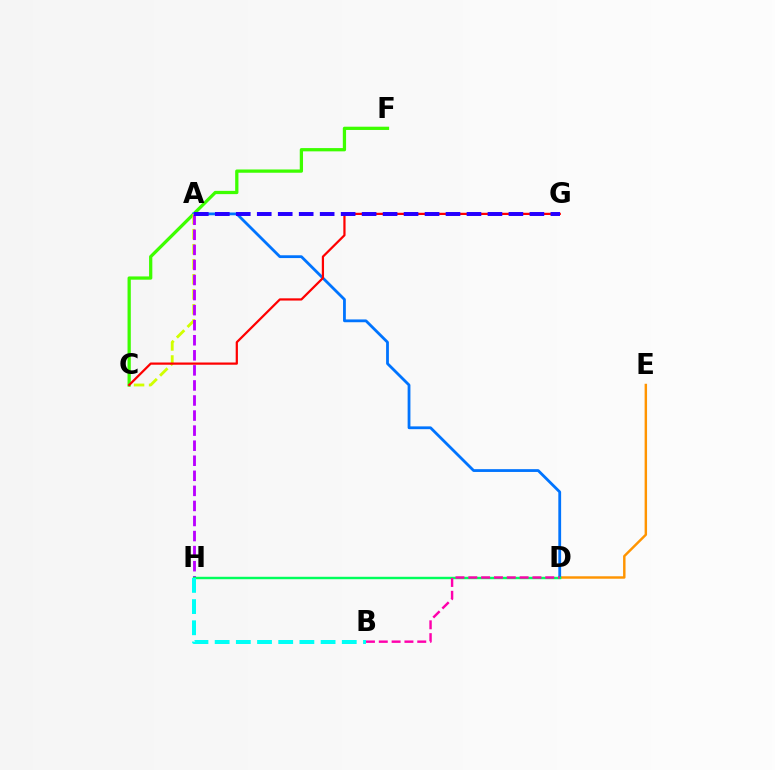{('D', 'E'): [{'color': '#ff9400', 'line_style': 'solid', 'thickness': 1.76}], ('C', 'F'): [{'color': '#3dff00', 'line_style': 'solid', 'thickness': 2.35}], ('A', 'D'): [{'color': '#0074ff', 'line_style': 'solid', 'thickness': 2.01}], ('A', 'C'): [{'color': '#d1ff00', 'line_style': 'dashed', 'thickness': 2.04}], ('A', 'H'): [{'color': '#b900ff', 'line_style': 'dashed', 'thickness': 2.05}], ('D', 'H'): [{'color': '#00ff5c', 'line_style': 'solid', 'thickness': 1.75}], ('B', 'D'): [{'color': '#ff00ac', 'line_style': 'dashed', 'thickness': 1.74}], ('C', 'G'): [{'color': '#ff0000', 'line_style': 'solid', 'thickness': 1.6}], ('A', 'G'): [{'color': '#2500ff', 'line_style': 'dashed', 'thickness': 2.85}], ('B', 'H'): [{'color': '#00fff6', 'line_style': 'dashed', 'thickness': 2.88}]}